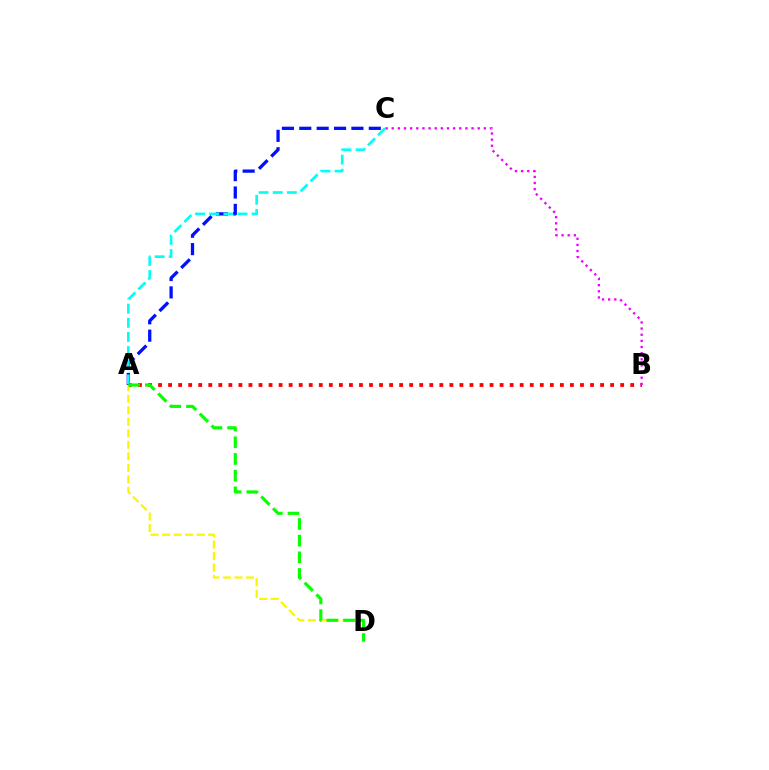{('A', 'B'): [{'color': '#ff0000', 'line_style': 'dotted', 'thickness': 2.73}], ('A', 'C'): [{'color': '#0010ff', 'line_style': 'dashed', 'thickness': 2.36}, {'color': '#00fff6', 'line_style': 'dashed', 'thickness': 1.92}], ('B', 'C'): [{'color': '#ee00ff', 'line_style': 'dotted', 'thickness': 1.67}], ('A', 'D'): [{'color': '#fcf500', 'line_style': 'dashed', 'thickness': 1.56}, {'color': '#08ff00', 'line_style': 'dashed', 'thickness': 2.26}]}